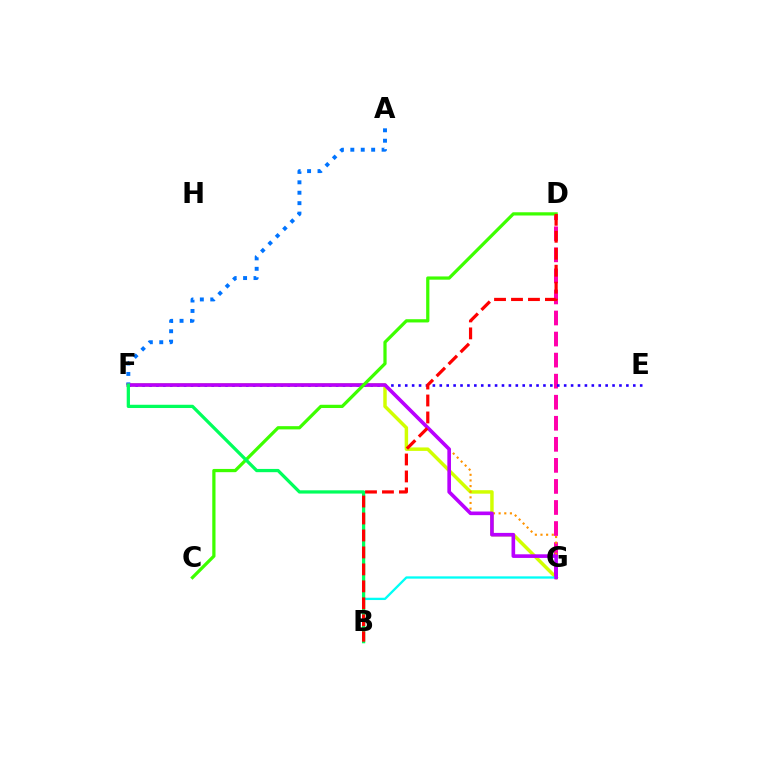{('F', 'G'): [{'color': '#d1ff00', 'line_style': 'solid', 'thickness': 2.49}, {'color': '#ff9400', 'line_style': 'dotted', 'thickness': 1.53}, {'color': '#b900ff', 'line_style': 'solid', 'thickness': 2.62}], ('A', 'F'): [{'color': '#0074ff', 'line_style': 'dotted', 'thickness': 2.83}], ('D', 'G'): [{'color': '#ff00ac', 'line_style': 'dashed', 'thickness': 2.86}], ('E', 'F'): [{'color': '#2500ff', 'line_style': 'dotted', 'thickness': 1.88}], ('B', 'G'): [{'color': '#00fff6', 'line_style': 'solid', 'thickness': 1.66}], ('C', 'D'): [{'color': '#3dff00', 'line_style': 'solid', 'thickness': 2.33}], ('B', 'F'): [{'color': '#00ff5c', 'line_style': 'solid', 'thickness': 2.34}], ('B', 'D'): [{'color': '#ff0000', 'line_style': 'dashed', 'thickness': 2.3}]}